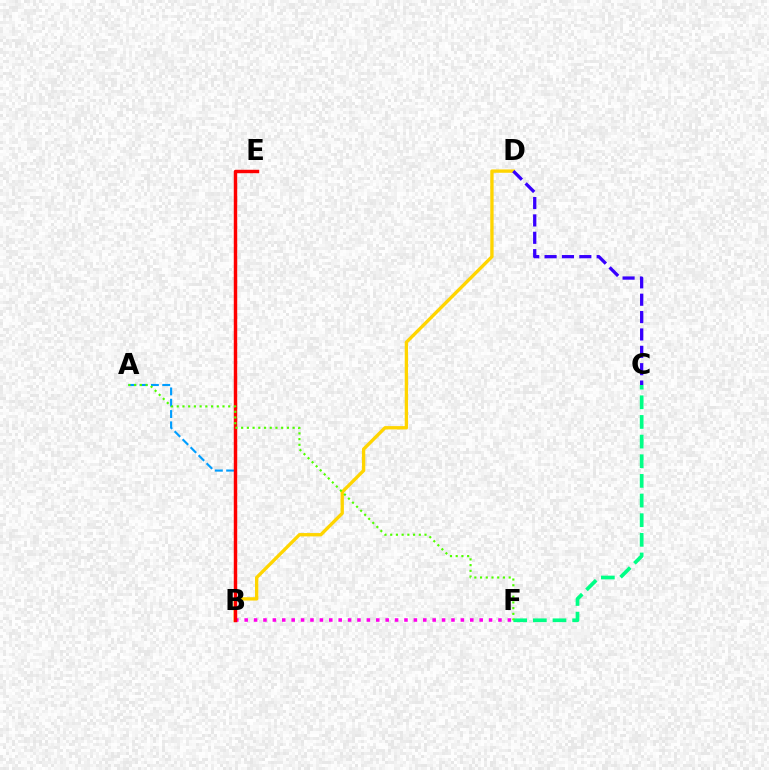{('B', 'D'): [{'color': '#ffd500', 'line_style': 'solid', 'thickness': 2.4}], ('B', 'F'): [{'color': '#ff00ed', 'line_style': 'dotted', 'thickness': 2.55}], ('C', 'F'): [{'color': '#00ff86', 'line_style': 'dashed', 'thickness': 2.67}], ('A', 'B'): [{'color': '#009eff', 'line_style': 'dashed', 'thickness': 1.54}], ('C', 'D'): [{'color': '#3700ff', 'line_style': 'dashed', 'thickness': 2.36}], ('B', 'E'): [{'color': '#ff0000', 'line_style': 'solid', 'thickness': 2.48}], ('A', 'F'): [{'color': '#4fff00', 'line_style': 'dotted', 'thickness': 1.55}]}